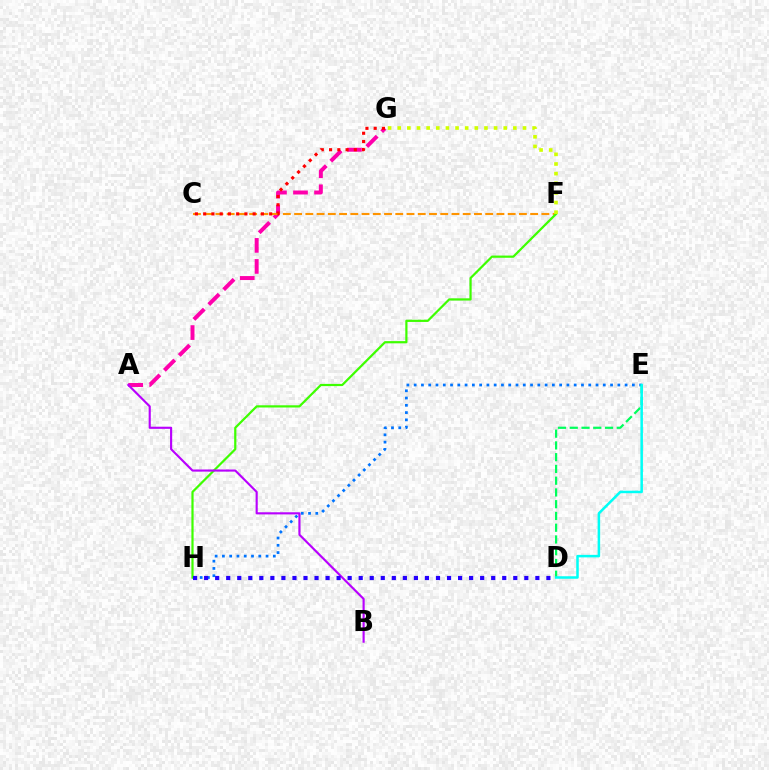{('A', 'G'): [{'color': '#ff00ac', 'line_style': 'dashed', 'thickness': 2.86}], ('C', 'F'): [{'color': '#ff9400', 'line_style': 'dashed', 'thickness': 1.53}], ('E', 'H'): [{'color': '#0074ff', 'line_style': 'dotted', 'thickness': 1.98}], ('F', 'H'): [{'color': '#3dff00', 'line_style': 'solid', 'thickness': 1.59}], ('A', 'B'): [{'color': '#b900ff', 'line_style': 'solid', 'thickness': 1.54}], ('D', 'E'): [{'color': '#00ff5c', 'line_style': 'dashed', 'thickness': 1.6}, {'color': '#00fff6', 'line_style': 'solid', 'thickness': 1.81}], ('D', 'H'): [{'color': '#2500ff', 'line_style': 'dotted', 'thickness': 3.0}], ('C', 'G'): [{'color': '#ff0000', 'line_style': 'dotted', 'thickness': 2.24}], ('F', 'G'): [{'color': '#d1ff00', 'line_style': 'dotted', 'thickness': 2.62}]}